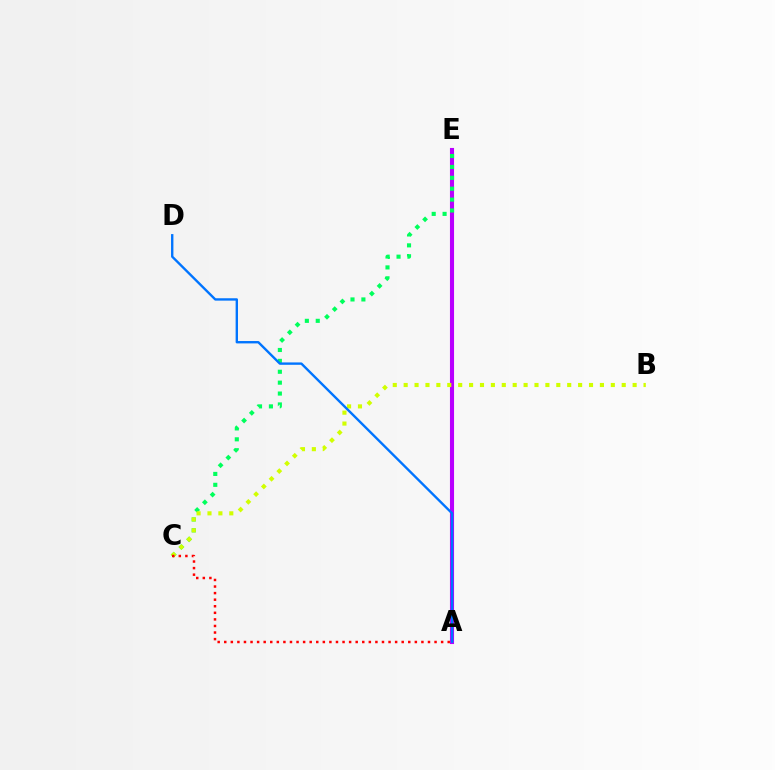{('A', 'E'): [{'color': '#b900ff', 'line_style': 'solid', 'thickness': 2.95}], ('C', 'E'): [{'color': '#00ff5c', 'line_style': 'dotted', 'thickness': 2.96}], ('B', 'C'): [{'color': '#d1ff00', 'line_style': 'dotted', 'thickness': 2.96}], ('A', 'D'): [{'color': '#0074ff', 'line_style': 'solid', 'thickness': 1.71}], ('A', 'C'): [{'color': '#ff0000', 'line_style': 'dotted', 'thickness': 1.79}]}